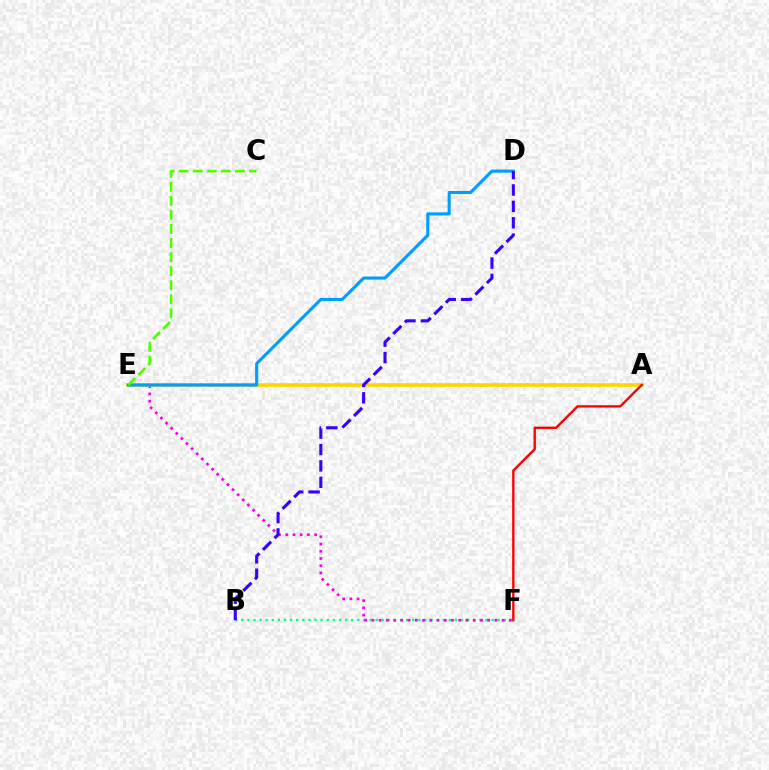{('B', 'F'): [{'color': '#00ff86', 'line_style': 'dotted', 'thickness': 1.66}], ('E', 'F'): [{'color': '#ff00ed', 'line_style': 'dotted', 'thickness': 1.97}], ('A', 'E'): [{'color': '#ffd500', 'line_style': 'solid', 'thickness': 2.61}], ('A', 'F'): [{'color': '#ff0000', 'line_style': 'solid', 'thickness': 1.7}], ('D', 'E'): [{'color': '#009eff', 'line_style': 'solid', 'thickness': 2.23}], ('B', 'D'): [{'color': '#3700ff', 'line_style': 'dashed', 'thickness': 2.23}], ('C', 'E'): [{'color': '#4fff00', 'line_style': 'dashed', 'thickness': 1.91}]}